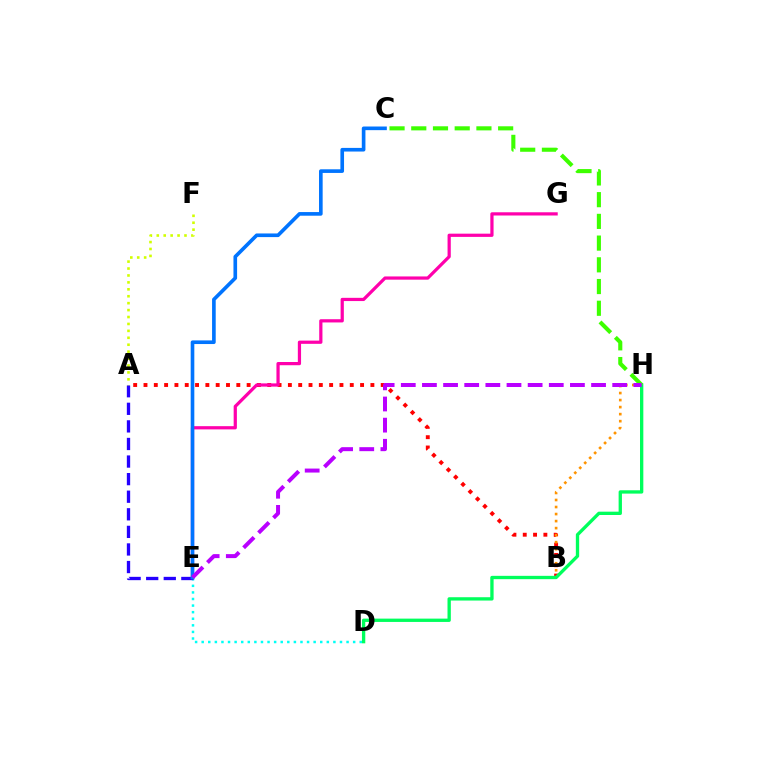{('D', 'E'): [{'color': '#00fff6', 'line_style': 'dotted', 'thickness': 1.79}], ('A', 'B'): [{'color': '#ff0000', 'line_style': 'dotted', 'thickness': 2.8}], ('A', 'F'): [{'color': '#d1ff00', 'line_style': 'dotted', 'thickness': 1.88}], ('A', 'E'): [{'color': '#2500ff', 'line_style': 'dashed', 'thickness': 2.39}], ('B', 'H'): [{'color': '#ff9400', 'line_style': 'dotted', 'thickness': 1.91}], ('E', 'G'): [{'color': '#ff00ac', 'line_style': 'solid', 'thickness': 2.32}], ('D', 'H'): [{'color': '#00ff5c', 'line_style': 'solid', 'thickness': 2.39}], ('C', 'E'): [{'color': '#0074ff', 'line_style': 'solid', 'thickness': 2.62}], ('C', 'H'): [{'color': '#3dff00', 'line_style': 'dashed', 'thickness': 2.95}], ('E', 'H'): [{'color': '#b900ff', 'line_style': 'dashed', 'thickness': 2.87}]}